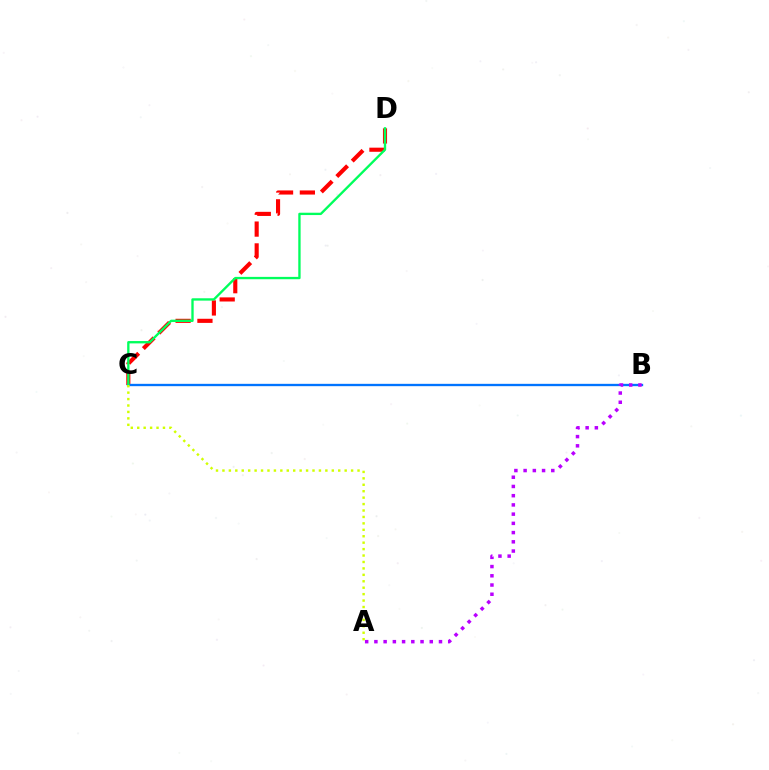{('C', 'D'): [{'color': '#ff0000', 'line_style': 'dashed', 'thickness': 2.96}, {'color': '#00ff5c', 'line_style': 'solid', 'thickness': 1.69}], ('B', 'C'): [{'color': '#0074ff', 'line_style': 'solid', 'thickness': 1.68}], ('A', 'C'): [{'color': '#d1ff00', 'line_style': 'dotted', 'thickness': 1.75}], ('A', 'B'): [{'color': '#b900ff', 'line_style': 'dotted', 'thickness': 2.51}]}